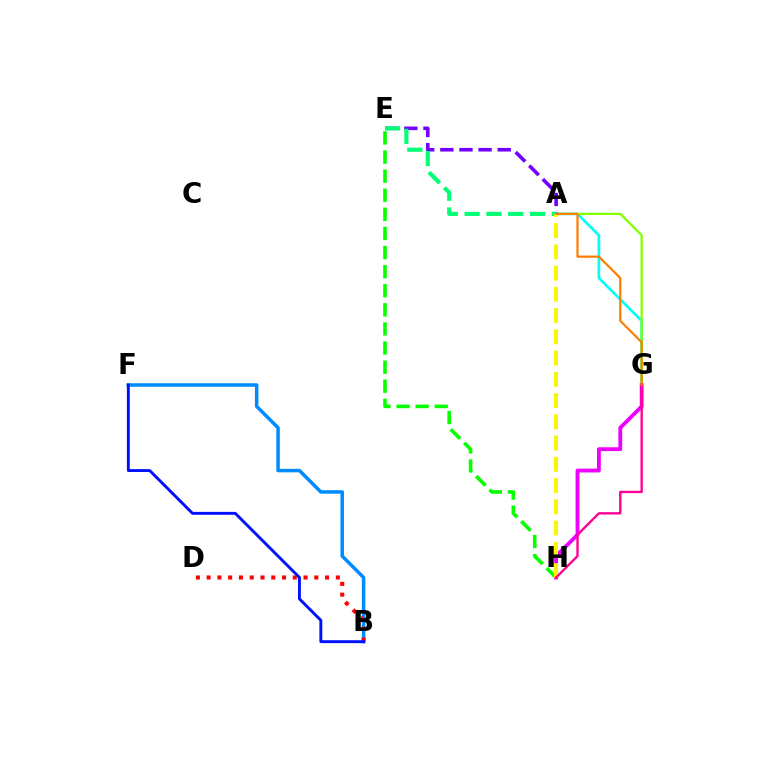{('A', 'E'): [{'color': '#7200ff', 'line_style': 'dashed', 'thickness': 2.6}, {'color': '#00ff74', 'line_style': 'dashed', 'thickness': 2.96}], ('E', 'H'): [{'color': '#08ff00', 'line_style': 'dashed', 'thickness': 2.59}], ('A', 'G'): [{'color': '#00fff6', 'line_style': 'solid', 'thickness': 1.93}, {'color': '#84ff00', 'line_style': 'solid', 'thickness': 1.65}, {'color': '#ff7c00', 'line_style': 'solid', 'thickness': 1.58}], ('B', 'F'): [{'color': '#008cff', 'line_style': 'solid', 'thickness': 2.53}, {'color': '#0010ff', 'line_style': 'solid', 'thickness': 2.09}], ('B', 'D'): [{'color': '#ff0000', 'line_style': 'dotted', 'thickness': 2.93}], ('G', 'H'): [{'color': '#ee00ff', 'line_style': 'solid', 'thickness': 2.75}, {'color': '#ff0094', 'line_style': 'solid', 'thickness': 1.7}], ('A', 'H'): [{'color': '#fcf500', 'line_style': 'dashed', 'thickness': 2.89}]}